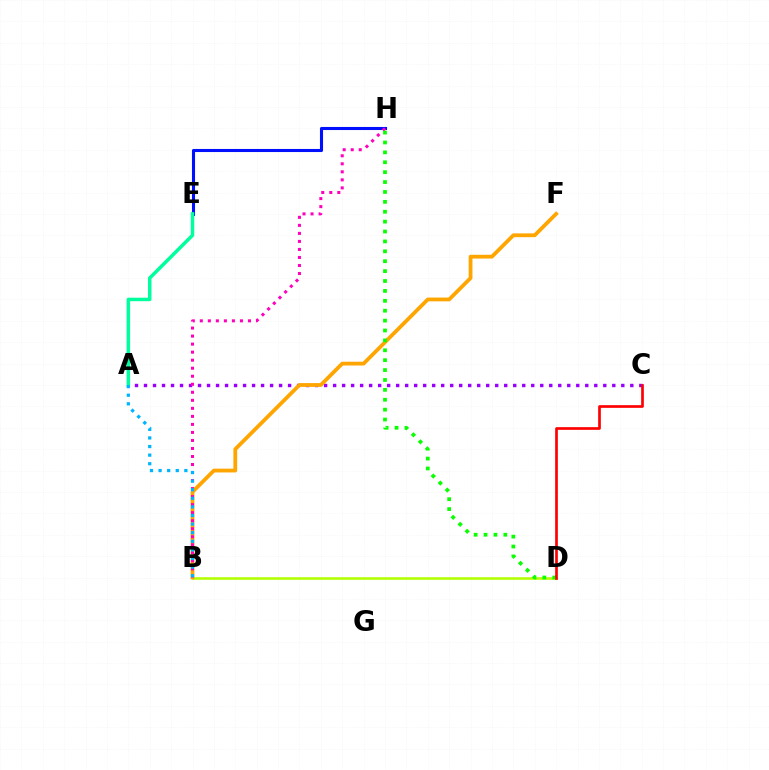{('A', 'C'): [{'color': '#9b00ff', 'line_style': 'dotted', 'thickness': 2.45}], ('B', 'D'): [{'color': '#b3ff00', 'line_style': 'solid', 'thickness': 1.86}], ('B', 'F'): [{'color': '#ffa500', 'line_style': 'solid', 'thickness': 2.72}], ('E', 'H'): [{'color': '#0010ff', 'line_style': 'solid', 'thickness': 2.22}], ('B', 'H'): [{'color': '#ff00bd', 'line_style': 'dotted', 'thickness': 2.18}], ('D', 'H'): [{'color': '#08ff00', 'line_style': 'dotted', 'thickness': 2.69}], ('A', 'E'): [{'color': '#00ff9d', 'line_style': 'solid', 'thickness': 2.51}], ('A', 'B'): [{'color': '#00b5ff', 'line_style': 'dotted', 'thickness': 2.34}], ('C', 'D'): [{'color': '#ff0000', 'line_style': 'solid', 'thickness': 1.93}]}